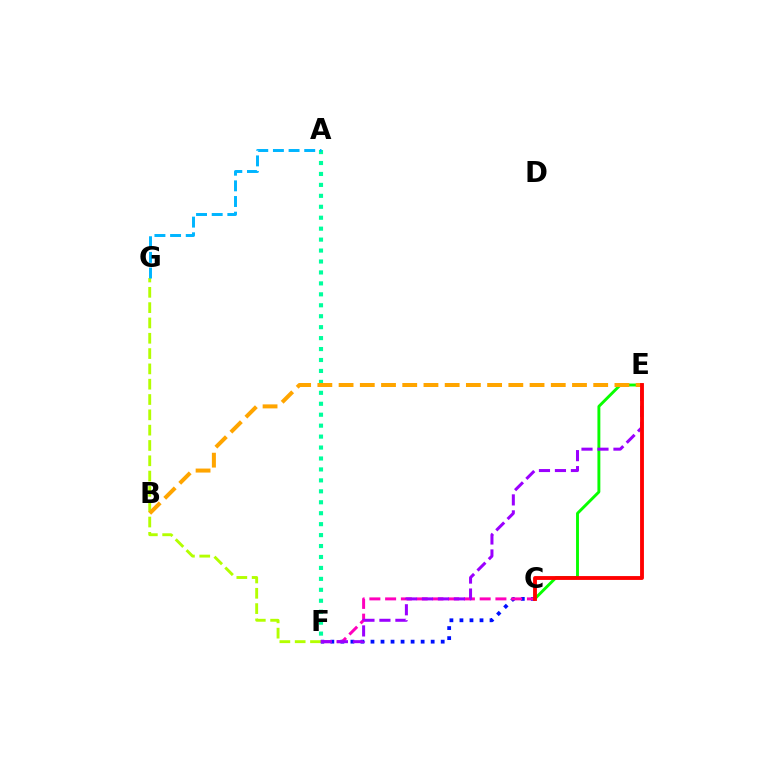{('C', 'E'): [{'color': '#08ff00', 'line_style': 'solid', 'thickness': 2.09}, {'color': '#ff0000', 'line_style': 'solid', 'thickness': 2.77}], ('F', 'G'): [{'color': '#b3ff00', 'line_style': 'dashed', 'thickness': 2.08}], ('C', 'F'): [{'color': '#0010ff', 'line_style': 'dotted', 'thickness': 2.73}, {'color': '#ff00bd', 'line_style': 'dashed', 'thickness': 2.14}], ('A', 'F'): [{'color': '#00ff9d', 'line_style': 'dotted', 'thickness': 2.97}], ('B', 'E'): [{'color': '#ffa500', 'line_style': 'dashed', 'thickness': 2.88}], ('E', 'F'): [{'color': '#9b00ff', 'line_style': 'dashed', 'thickness': 2.17}], ('A', 'G'): [{'color': '#00b5ff', 'line_style': 'dashed', 'thickness': 2.13}]}